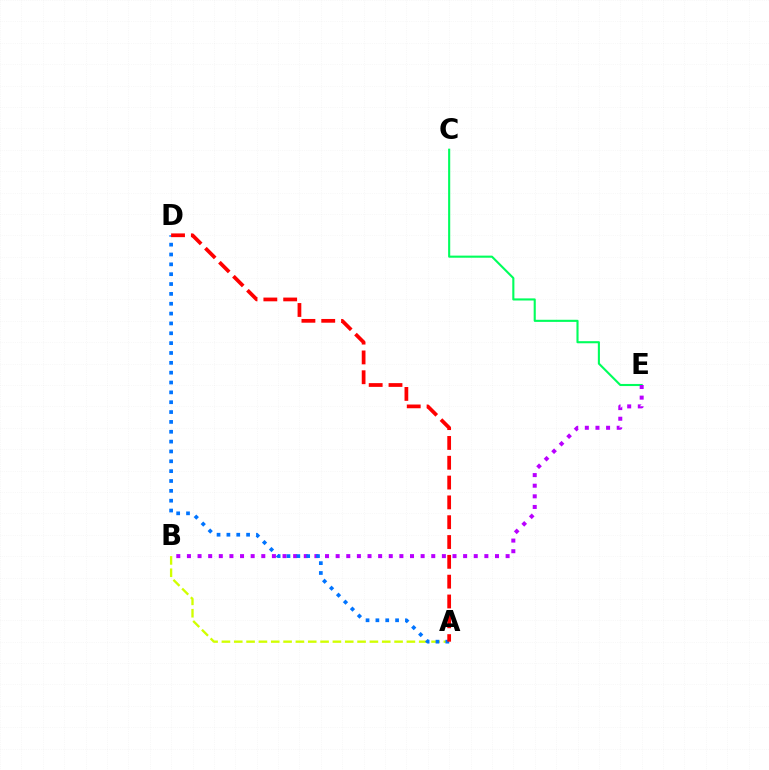{('C', 'E'): [{'color': '#00ff5c', 'line_style': 'solid', 'thickness': 1.52}], ('A', 'B'): [{'color': '#d1ff00', 'line_style': 'dashed', 'thickness': 1.68}], ('B', 'E'): [{'color': '#b900ff', 'line_style': 'dotted', 'thickness': 2.89}], ('A', 'D'): [{'color': '#0074ff', 'line_style': 'dotted', 'thickness': 2.68}, {'color': '#ff0000', 'line_style': 'dashed', 'thickness': 2.69}]}